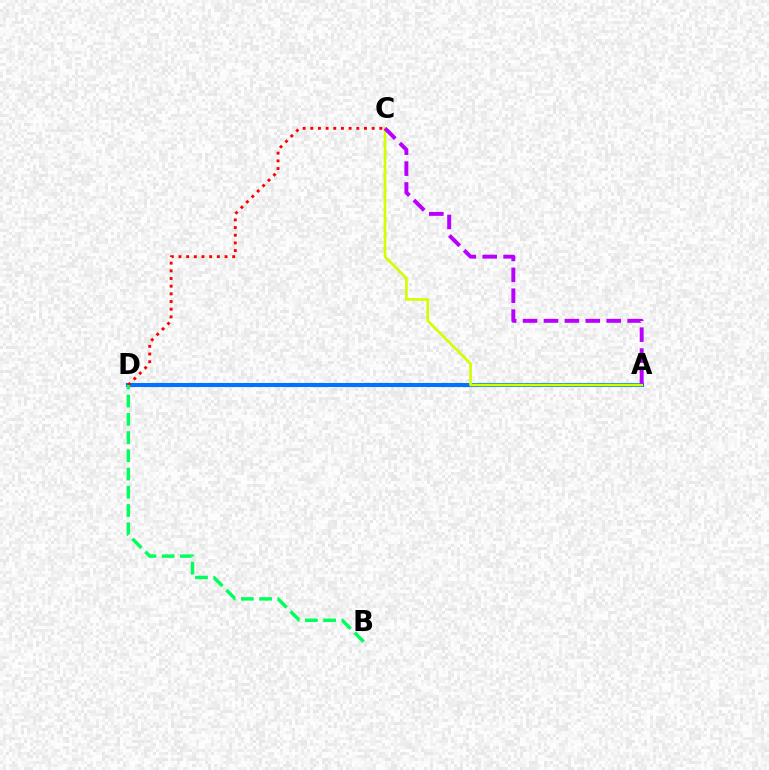{('A', 'D'): [{'color': '#0074ff', 'line_style': 'solid', 'thickness': 2.93}], ('C', 'D'): [{'color': '#ff0000', 'line_style': 'dotted', 'thickness': 2.08}], ('B', 'D'): [{'color': '#00ff5c', 'line_style': 'dashed', 'thickness': 2.48}], ('A', 'C'): [{'color': '#d1ff00', 'line_style': 'solid', 'thickness': 1.93}, {'color': '#b900ff', 'line_style': 'dashed', 'thickness': 2.84}]}